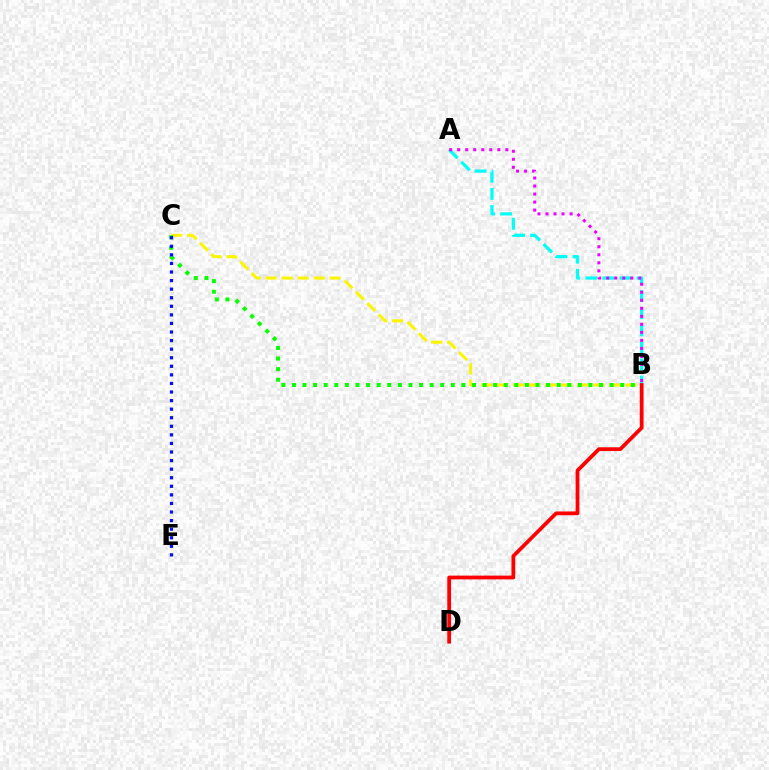{('B', 'C'): [{'color': '#fcf500', 'line_style': 'dashed', 'thickness': 2.18}, {'color': '#08ff00', 'line_style': 'dotted', 'thickness': 2.88}], ('A', 'B'): [{'color': '#00fff6', 'line_style': 'dashed', 'thickness': 2.32}, {'color': '#ee00ff', 'line_style': 'dotted', 'thickness': 2.18}], ('B', 'D'): [{'color': '#ff0000', 'line_style': 'solid', 'thickness': 2.71}], ('C', 'E'): [{'color': '#0010ff', 'line_style': 'dotted', 'thickness': 2.33}]}